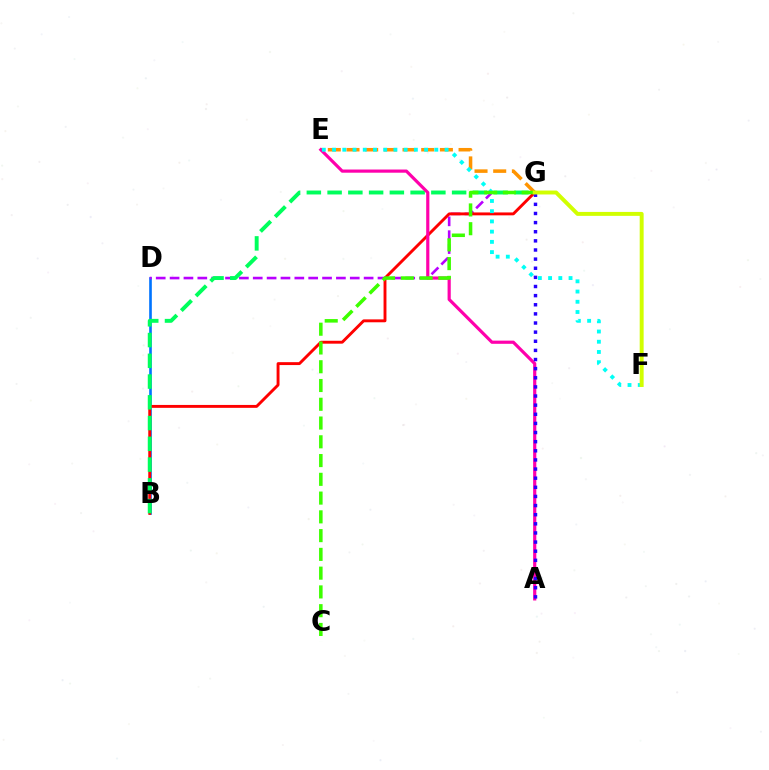{('B', 'D'): [{'color': '#0074ff', 'line_style': 'solid', 'thickness': 1.9}], ('D', 'G'): [{'color': '#b900ff', 'line_style': 'dashed', 'thickness': 1.88}], ('B', 'G'): [{'color': '#ff0000', 'line_style': 'solid', 'thickness': 2.09}, {'color': '#00ff5c', 'line_style': 'dashed', 'thickness': 2.82}], ('E', 'G'): [{'color': '#ff9400', 'line_style': 'dashed', 'thickness': 2.54}], ('A', 'E'): [{'color': '#ff00ac', 'line_style': 'solid', 'thickness': 2.29}], ('A', 'G'): [{'color': '#2500ff', 'line_style': 'dotted', 'thickness': 2.48}], ('E', 'F'): [{'color': '#00fff6', 'line_style': 'dotted', 'thickness': 2.78}], ('C', 'G'): [{'color': '#3dff00', 'line_style': 'dashed', 'thickness': 2.55}], ('F', 'G'): [{'color': '#d1ff00', 'line_style': 'solid', 'thickness': 2.84}]}